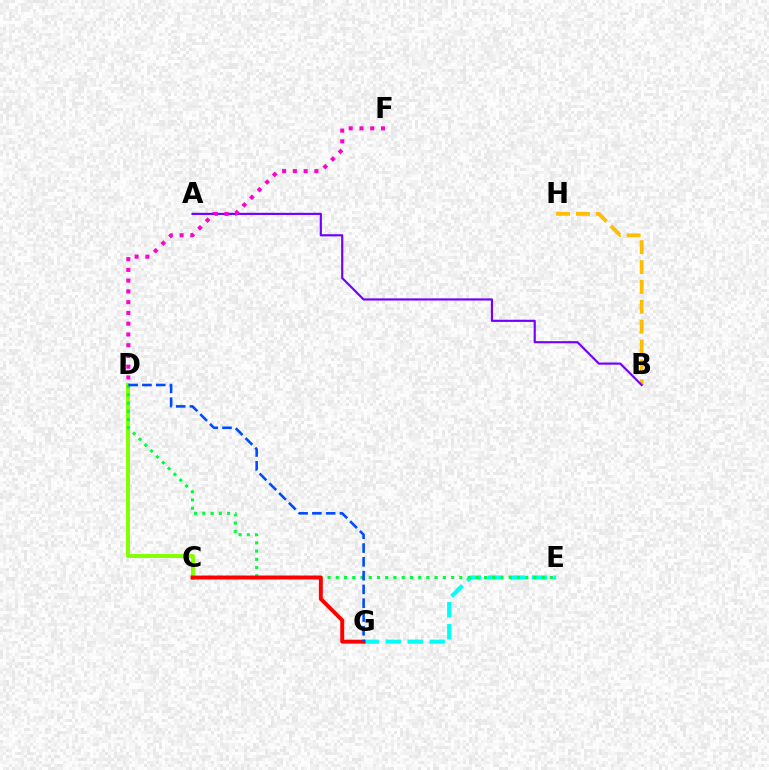{('C', 'D'): [{'color': '#84ff00', 'line_style': 'solid', 'thickness': 2.85}], ('E', 'G'): [{'color': '#00fff6', 'line_style': 'dashed', 'thickness': 2.98}], ('B', 'H'): [{'color': '#ffbd00', 'line_style': 'dashed', 'thickness': 2.7}], ('D', 'E'): [{'color': '#00ff39', 'line_style': 'dotted', 'thickness': 2.24}], ('A', 'B'): [{'color': '#7200ff', 'line_style': 'solid', 'thickness': 1.55}], ('C', 'G'): [{'color': '#ff0000', 'line_style': 'solid', 'thickness': 2.83}], ('D', 'F'): [{'color': '#ff00cf', 'line_style': 'dotted', 'thickness': 2.92}], ('D', 'G'): [{'color': '#004bff', 'line_style': 'dashed', 'thickness': 1.87}]}